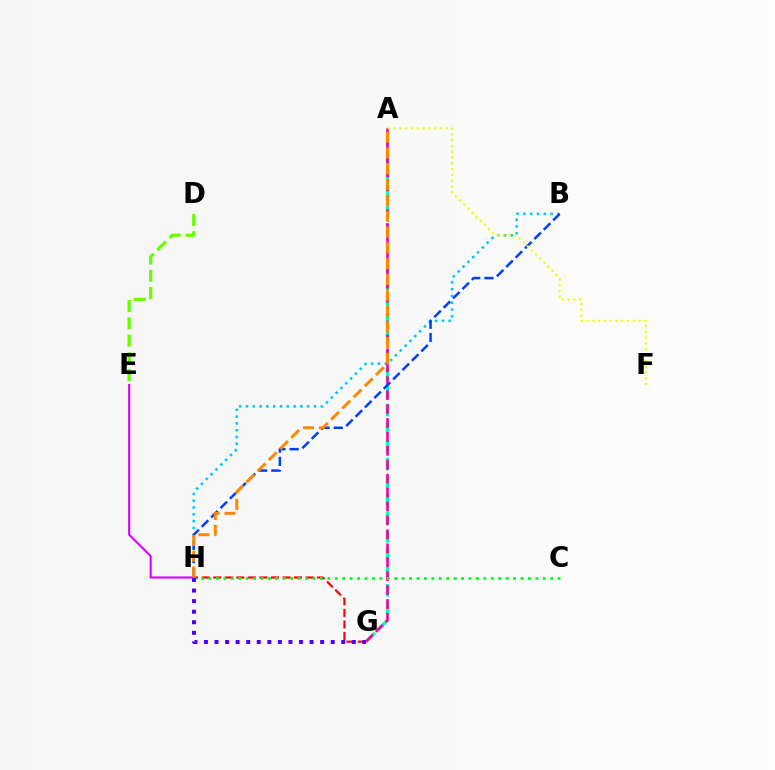{('B', 'H'): [{'color': '#00c7ff', 'line_style': 'dotted', 'thickness': 1.85}, {'color': '#003fff', 'line_style': 'dashed', 'thickness': 1.8}], ('A', 'G'): [{'color': '#00ffaf', 'line_style': 'dashed', 'thickness': 2.45}, {'color': '#ff00a0', 'line_style': 'dashed', 'thickness': 1.89}], ('D', 'E'): [{'color': '#66ff00', 'line_style': 'dashed', 'thickness': 2.35}], ('E', 'H'): [{'color': '#d600ff', 'line_style': 'solid', 'thickness': 1.51}], ('G', 'H'): [{'color': '#ff0000', 'line_style': 'dashed', 'thickness': 1.57}, {'color': '#4f00ff', 'line_style': 'dotted', 'thickness': 2.87}], ('C', 'H'): [{'color': '#00ff27', 'line_style': 'dotted', 'thickness': 2.02}], ('A', 'F'): [{'color': '#eeff00', 'line_style': 'dotted', 'thickness': 1.57}], ('A', 'H'): [{'color': '#ff8800', 'line_style': 'dashed', 'thickness': 2.15}]}